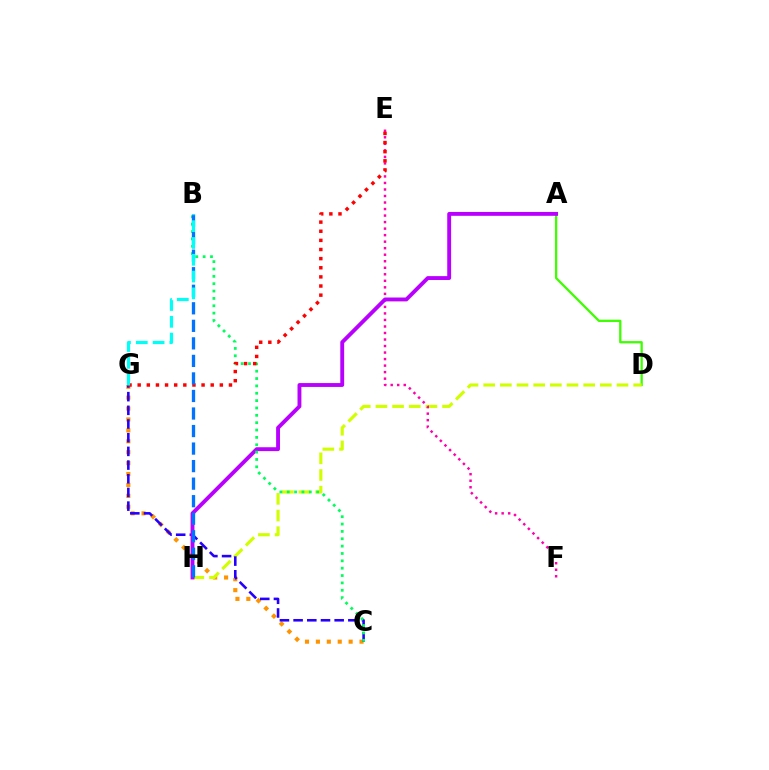{('C', 'G'): [{'color': '#ff9400', 'line_style': 'dotted', 'thickness': 2.96}, {'color': '#2500ff', 'line_style': 'dashed', 'thickness': 1.86}], ('A', 'D'): [{'color': '#3dff00', 'line_style': 'solid', 'thickness': 1.64}], ('D', 'H'): [{'color': '#d1ff00', 'line_style': 'dashed', 'thickness': 2.26}], ('E', 'F'): [{'color': '#ff00ac', 'line_style': 'dotted', 'thickness': 1.77}], ('A', 'H'): [{'color': '#b900ff', 'line_style': 'solid', 'thickness': 2.78}], ('B', 'C'): [{'color': '#00ff5c', 'line_style': 'dotted', 'thickness': 2.0}], ('E', 'G'): [{'color': '#ff0000', 'line_style': 'dotted', 'thickness': 2.48}], ('B', 'H'): [{'color': '#0074ff', 'line_style': 'dashed', 'thickness': 2.38}], ('B', 'G'): [{'color': '#00fff6', 'line_style': 'dashed', 'thickness': 2.28}]}